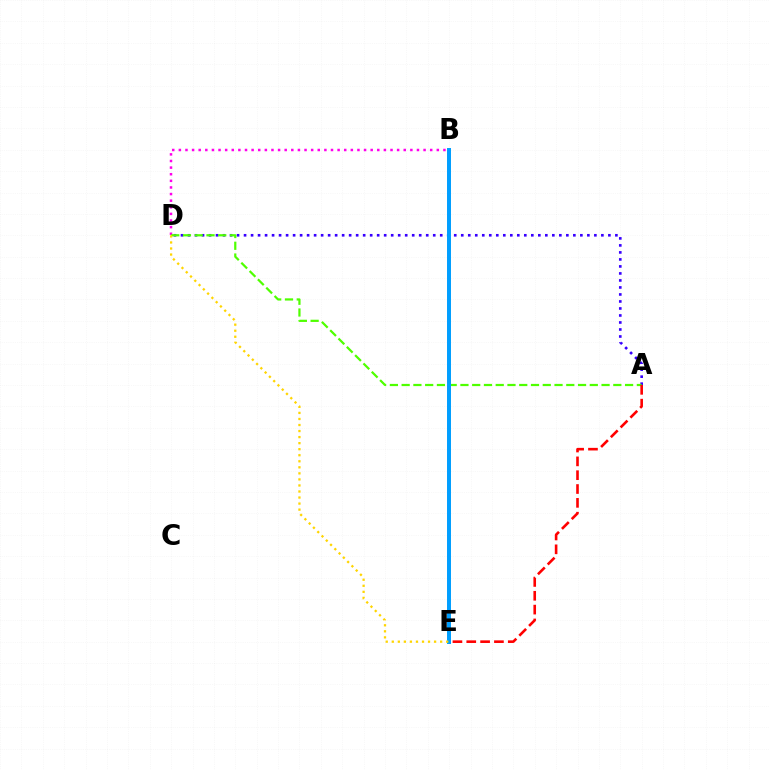{('A', 'D'): [{'color': '#3700ff', 'line_style': 'dotted', 'thickness': 1.9}, {'color': '#4fff00', 'line_style': 'dashed', 'thickness': 1.6}], ('B', 'D'): [{'color': '#ff00ed', 'line_style': 'dotted', 'thickness': 1.8}], ('B', 'E'): [{'color': '#00ff86', 'line_style': 'solid', 'thickness': 1.54}, {'color': '#009eff', 'line_style': 'solid', 'thickness': 2.86}], ('A', 'E'): [{'color': '#ff0000', 'line_style': 'dashed', 'thickness': 1.88}], ('D', 'E'): [{'color': '#ffd500', 'line_style': 'dotted', 'thickness': 1.64}]}